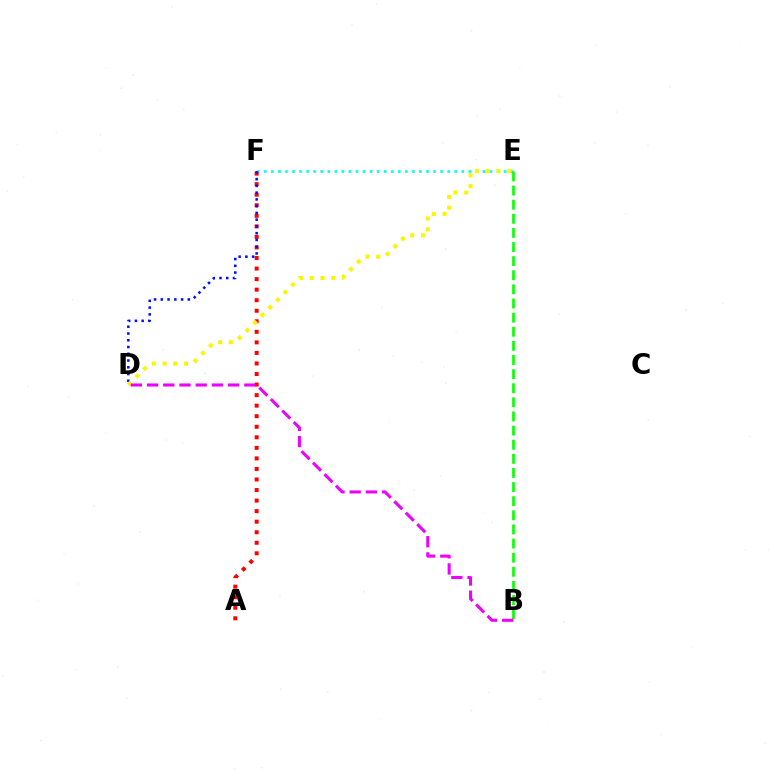{('E', 'F'): [{'color': '#00fff6', 'line_style': 'dotted', 'thickness': 1.92}], ('A', 'F'): [{'color': '#ff0000', 'line_style': 'dotted', 'thickness': 2.87}], ('B', 'E'): [{'color': '#08ff00', 'line_style': 'dashed', 'thickness': 1.92}], ('D', 'F'): [{'color': '#0010ff', 'line_style': 'dotted', 'thickness': 1.84}], ('D', 'E'): [{'color': '#fcf500', 'line_style': 'dotted', 'thickness': 2.92}], ('B', 'D'): [{'color': '#ee00ff', 'line_style': 'dashed', 'thickness': 2.2}]}